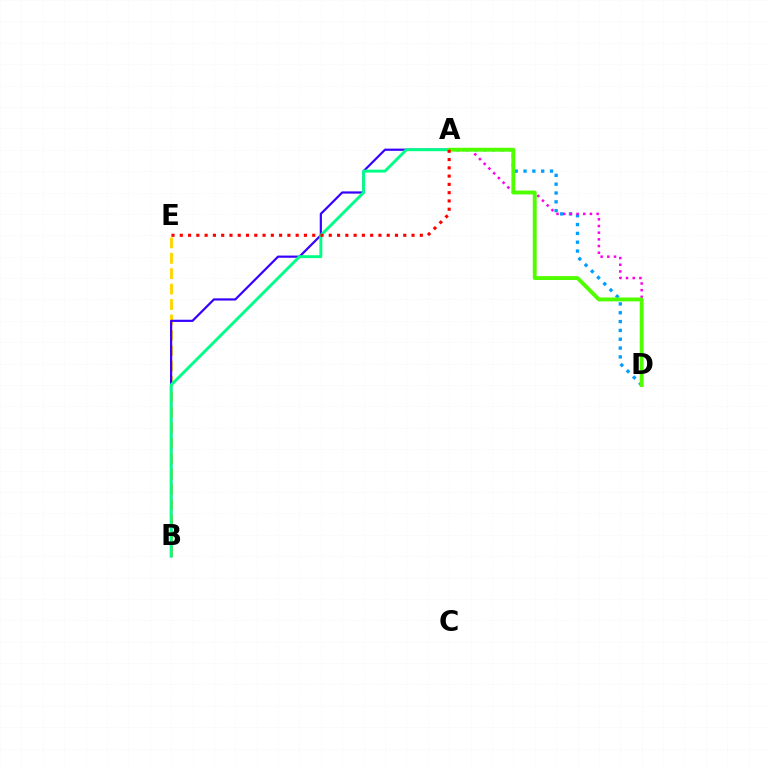{('A', 'D'): [{'color': '#009eff', 'line_style': 'dotted', 'thickness': 2.4}, {'color': '#ff00ed', 'line_style': 'dotted', 'thickness': 1.82}, {'color': '#4fff00', 'line_style': 'solid', 'thickness': 2.8}], ('B', 'E'): [{'color': '#ffd500', 'line_style': 'dashed', 'thickness': 2.09}], ('A', 'B'): [{'color': '#3700ff', 'line_style': 'solid', 'thickness': 1.59}, {'color': '#00ff86', 'line_style': 'solid', 'thickness': 2.1}], ('A', 'E'): [{'color': '#ff0000', 'line_style': 'dotted', 'thickness': 2.25}]}